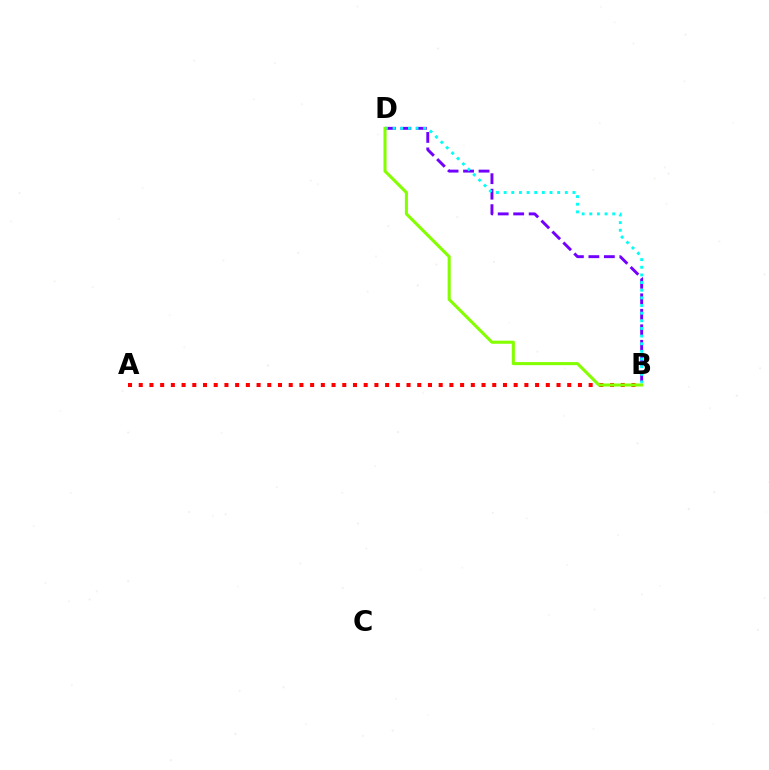{('B', 'D'): [{'color': '#7200ff', 'line_style': 'dashed', 'thickness': 2.1}, {'color': '#00fff6', 'line_style': 'dotted', 'thickness': 2.08}, {'color': '#84ff00', 'line_style': 'solid', 'thickness': 2.2}], ('A', 'B'): [{'color': '#ff0000', 'line_style': 'dotted', 'thickness': 2.91}]}